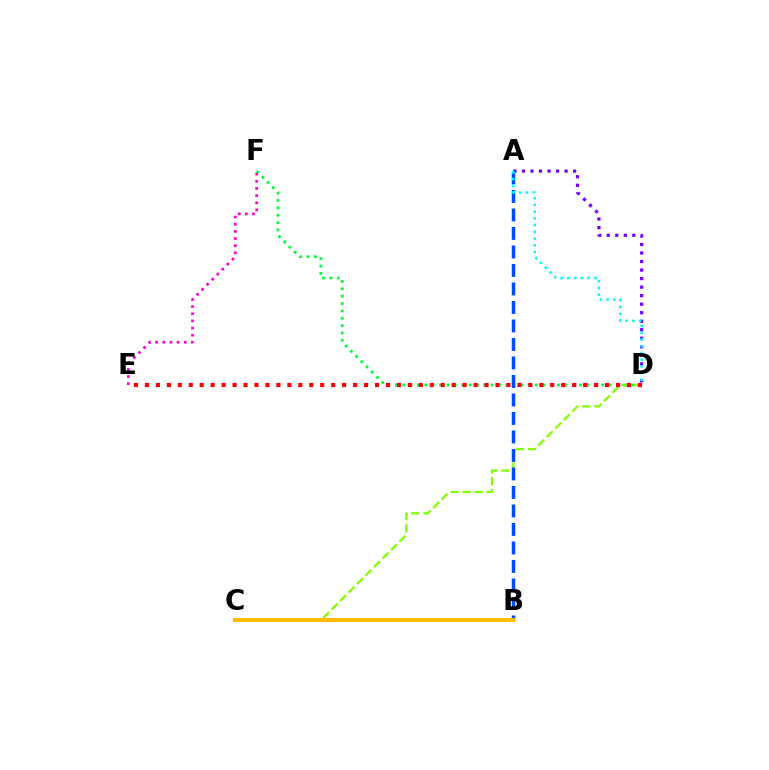{('D', 'F'): [{'color': '#00ff39', 'line_style': 'dotted', 'thickness': 2.0}], ('E', 'F'): [{'color': '#ff00cf', 'line_style': 'dotted', 'thickness': 1.94}], ('A', 'D'): [{'color': '#7200ff', 'line_style': 'dotted', 'thickness': 2.32}, {'color': '#00fff6', 'line_style': 'dotted', 'thickness': 1.83}], ('C', 'D'): [{'color': '#84ff00', 'line_style': 'dashed', 'thickness': 1.63}], ('D', 'E'): [{'color': '#ff0000', 'line_style': 'dotted', 'thickness': 2.98}], ('A', 'B'): [{'color': '#004bff', 'line_style': 'dashed', 'thickness': 2.51}], ('B', 'C'): [{'color': '#ffbd00', 'line_style': 'solid', 'thickness': 2.89}]}